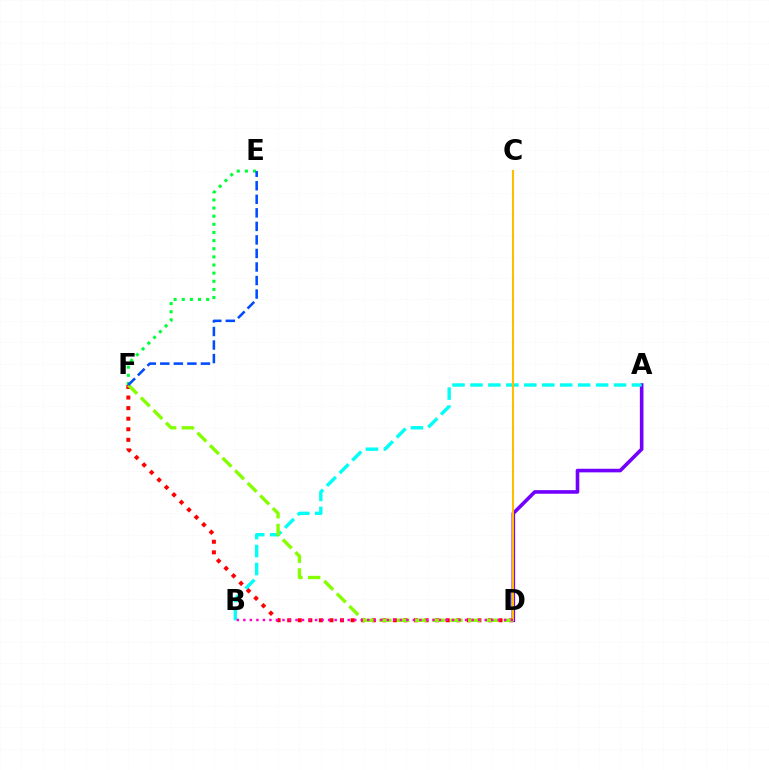{('A', 'D'): [{'color': '#7200ff', 'line_style': 'solid', 'thickness': 2.59}], ('A', 'B'): [{'color': '#00fff6', 'line_style': 'dashed', 'thickness': 2.44}], ('E', 'F'): [{'color': '#00ff39', 'line_style': 'dotted', 'thickness': 2.21}, {'color': '#004bff', 'line_style': 'dashed', 'thickness': 1.84}], ('D', 'F'): [{'color': '#ff0000', 'line_style': 'dotted', 'thickness': 2.87}, {'color': '#84ff00', 'line_style': 'dashed', 'thickness': 2.42}], ('C', 'D'): [{'color': '#ffbd00', 'line_style': 'solid', 'thickness': 1.51}], ('B', 'D'): [{'color': '#ff00cf', 'line_style': 'dotted', 'thickness': 1.77}]}